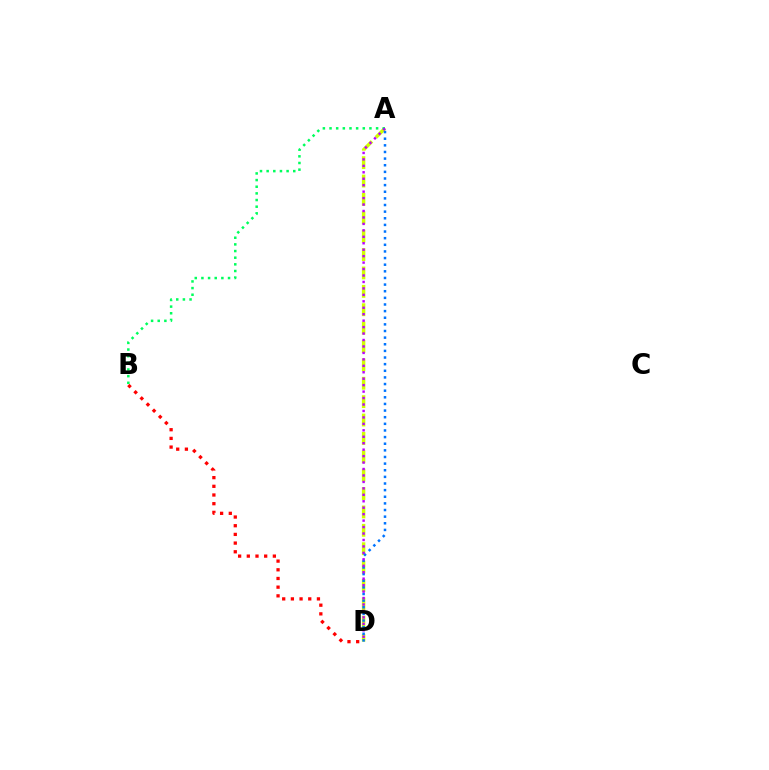{('A', 'D'): [{'color': '#d1ff00', 'line_style': 'dashed', 'thickness': 2.5}, {'color': '#0074ff', 'line_style': 'dotted', 'thickness': 1.8}, {'color': '#b900ff', 'line_style': 'dotted', 'thickness': 1.75}], ('B', 'D'): [{'color': '#ff0000', 'line_style': 'dotted', 'thickness': 2.36}], ('A', 'B'): [{'color': '#00ff5c', 'line_style': 'dotted', 'thickness': 1.81}]}